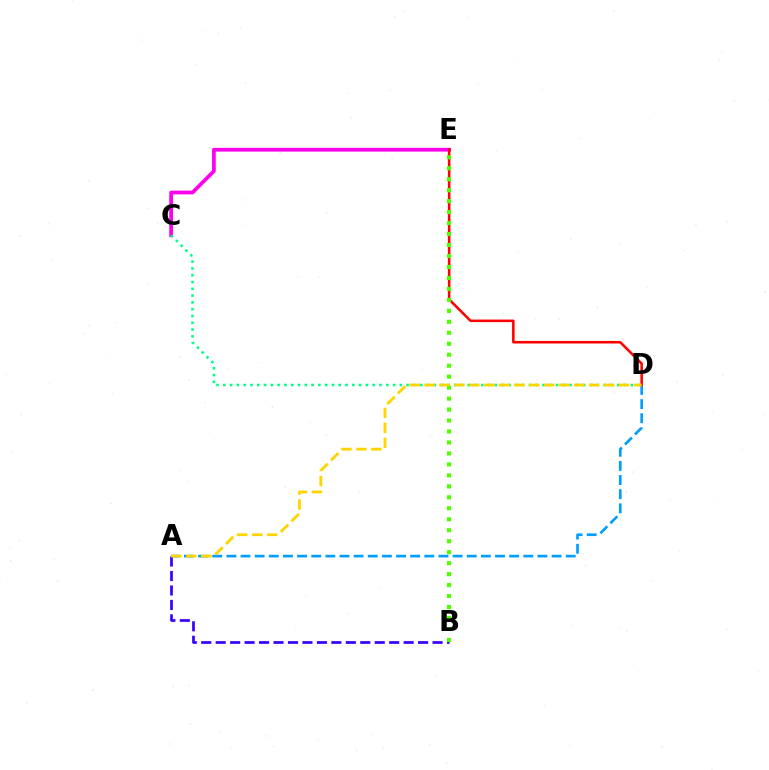{('A', 'B'): [{'color': '#3700ff', 'line_style': 'dashed', 'thickness': 1.96}], ('A', 'D'): [{'color': '#009eff', 'line_style': 'dashed', 'thickness': 1.92}, {'color': '#ffd500', 'line_style': 'dashed', 'thickness': 2.03}], ('C', 'E'): [{'color': '#ff00ed', 'line_style': 'solid', 'thickness': 2.69}], ('D', 'E'): [{'color': '#ff0000', 'line_style': 'solid', 'thickness': 1.83}], ('B', 'E'): [{'color': '#4fff00', 'line_style': 'dotted', 'thickness': 2.98}], ('C', 'D'): [{'color': '#00ff86', 'line_style': 'dotted', 'thickness': 1.85}]}